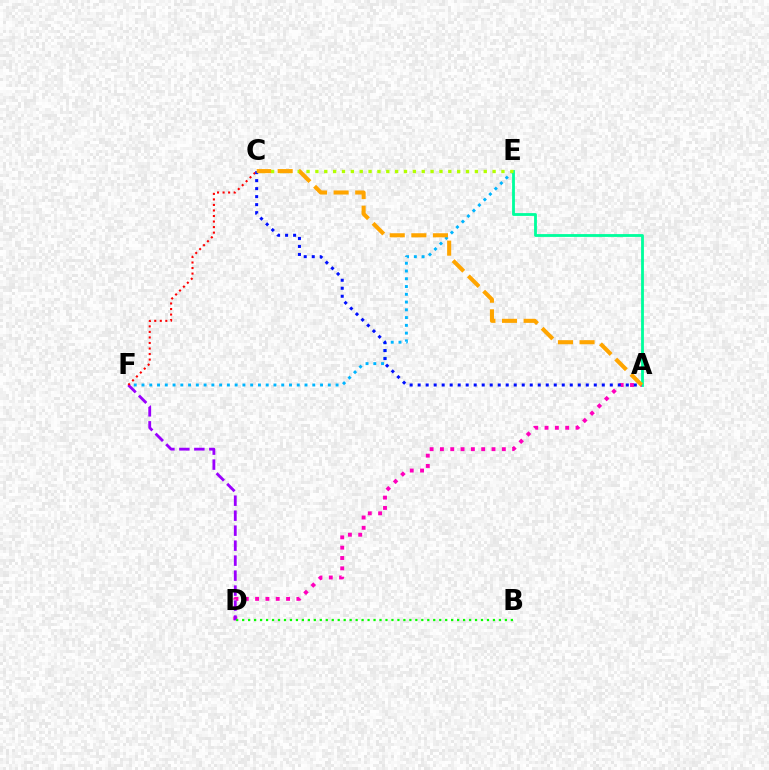{('E', 'F'): [{'color': '#00b5ff', 'line_style': 'dotted', 'thickness': 2.11}], ('A', 'E'): [{'color': '#00ff9d', 'line_style': 'solid', 'thickness': 2.03}], ('A', 'D'): [{'color': '#ff00bd', 'line_style': 'dotted', 'thickness': 2.8}], ('D', 'F'): [{'color': '#9b00ff', 'line_style': 'dashed', 'thickness': 2.04}], ('C', 'F'): [{'color': '#ff0000', 'line_style': 'dotted', 'thickness': 1.5}], ('A', 'C'): [{'color': '#0010ff', 'line_style': 'dotted', 'thickness': 2.18}, {'color': '#ffa500', 'line_style': 'dashed', 'thickness': 2.93}], ('B', 'D'): [{'color': '#08ff00', 'line_style': 'dotted', 'thickness': 1.62}], ('C', 'E'): [{'color': '#b3ff00', 'line_style': 'dotted', 'thickness': 2.41}]}